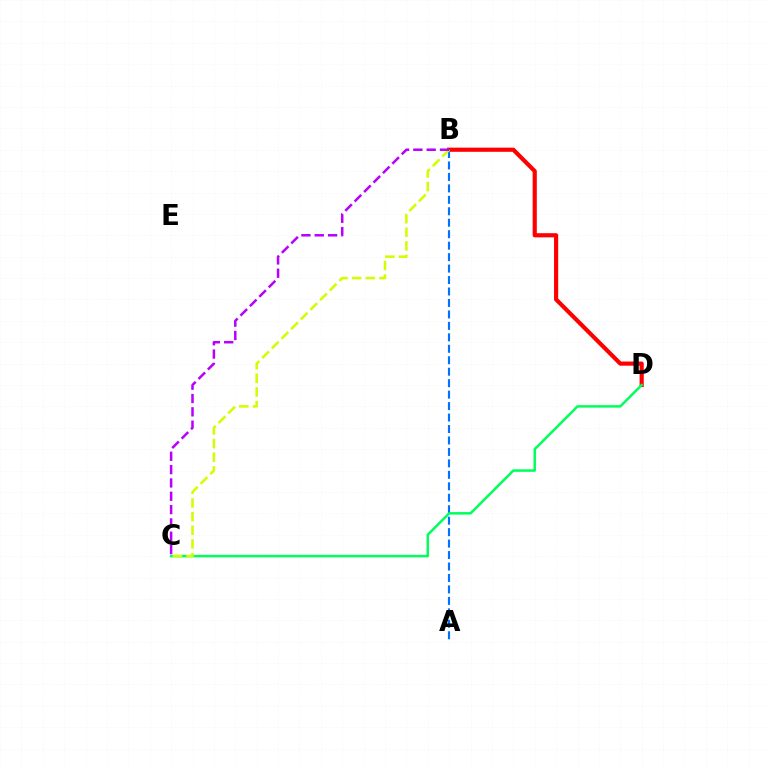{('B', 'D'): [{'color': '#ff0000', 'line_style': 'solid', 'thickness': 2.99}], ('A', 'B'): [{'color': '#0074ff', 'line_style': 'dashed', 'thickness': 1.56}], ('C', 'D'): [{'color': '#00ff5c', 'line_style': 'solid', 'thickness': 1.8}], ('B', 'C'): [{'color': '#d1ff00', 'line_style': 'dashed', 'thickness': 1.85}, {'color': '#b900ff', 'line_style': 'dashed', 'thickness': 1.81}]}